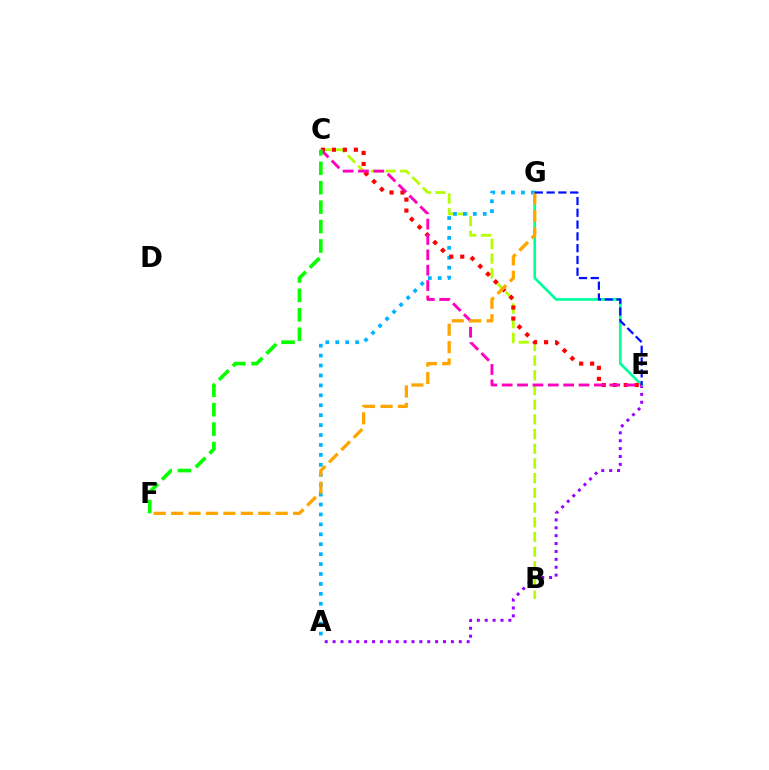{('B', 'C'): [{'color': '#b3ff00', 'line_style': 'dashed', 'thickness': 2.0}], ('A', 'E'): [{'color': '#9b00ff', 'line_style': 'dotted', 'thickness': 2.14}], ('E', 'G'): [{'color': '#00ff9d', 'line_style': 'solid', 'thickness': 1.92}, {'color': '#0010ff', 'line_style': 'dashed', 'thickness': 1.6}], ('A', 'G'): [{'color': '#00b5ff', 'line_style': 'dotted', 'thickness': 2.7}], ('C', 'E'): [{'color': '#ff0000', 'line_style': 'dotted', 'thickness': 2.98}, {'color': '#ff00bd', 'line_style': 'dashed', 'thickness': 2.09}], ('C', 'F'): [{'color': '#08ff00', 'line_style': 'dashed', 'thickness': 2.64}], ('F', 'G'): [{'color': '#ffa500', 'line_style': 'dashed', 'thickness': 2.37}]}